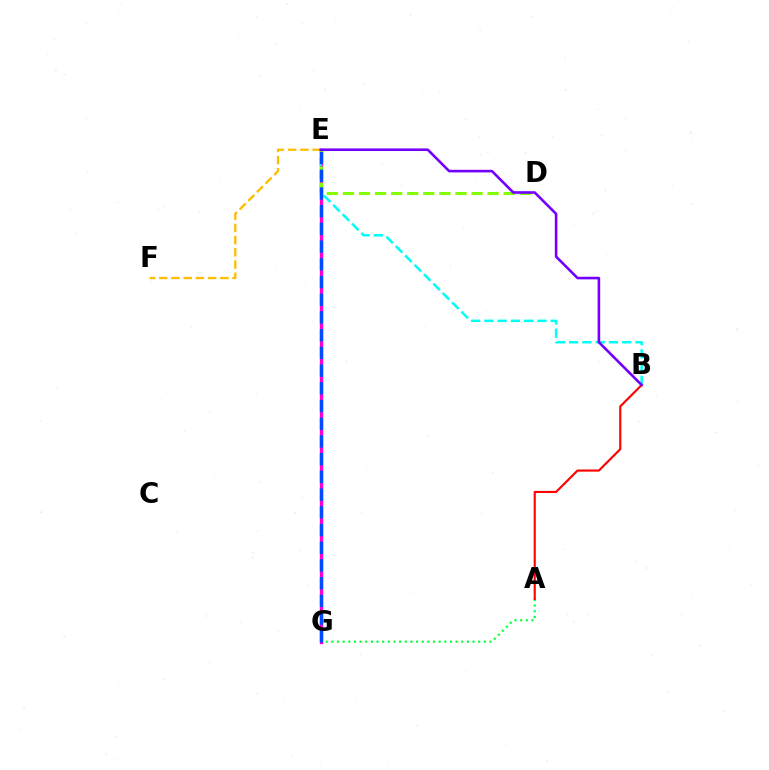{('A', 'G'): [{'color': '#00ff39', 'line_style': 'dotted', 'thickness': 1.53}], ('A', 'B'): [{'color': '#ff0000', 'line_style': 'solid', 'thickness': 1.54}], ('E', 'G'): [{'color': '#ff00cf', 'line_style': 'solid', 'thickness': 2.41}, {'color': '#004bff', 'line_style': 'dashed', 'thickness': 2.41}], ('E', 'F'): [{'color': '#ffbd00', 'line_style': 'dashed', 'thickness': 1.66}], ('B', 'E'): [{'color': '#00fff6', 'line_style': 'dashed', 'thickness': 1.8}, {'color': '#7200ff', 'line_style': 'solid', 'thickness': 1.87}], ('D', 'E'): [{'color': '#84ff00', 'line_style': 'dashed', 'thickness': 2.18}]}